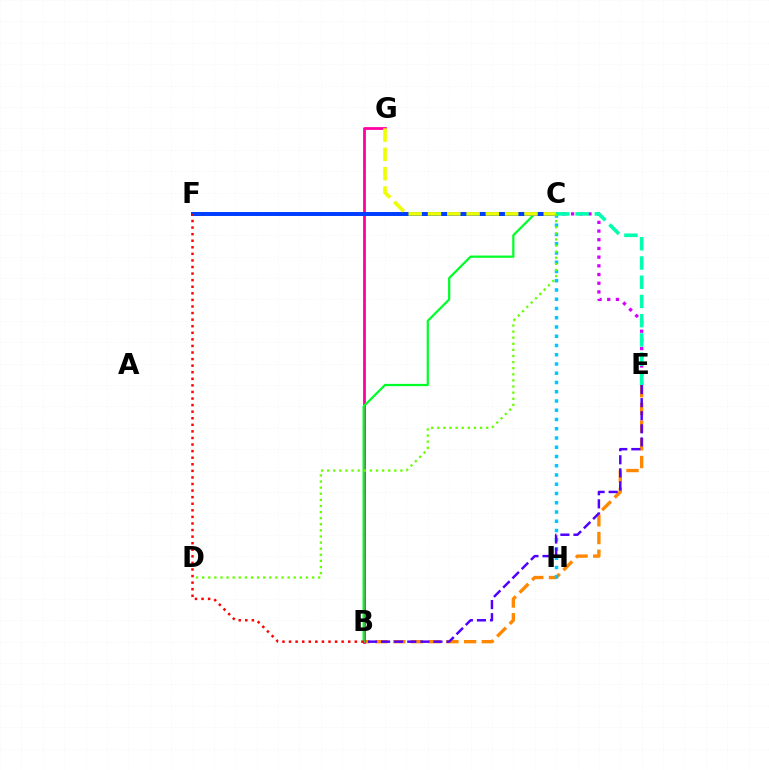{('B', 'E'): [{'color': '#ff8800', 'line_style': 'dashed', 'thickness': 2.41}, {'color': '#4f00ff', 'line_style': 'dashed', 'thickness': 1.78}], ('B', 'G'): [{'color': '#ff00a0', 'line_style': 'solid', 'thickness': 2.0}], ('B', 'C'): [{'color': '#00ff27', 'line_style': 'solid', 'thickness': 1.61}], ('C', 'E'): [{'color': '#d600ff', 'line_style': 'dotted', 'thickness': 2.36}, {'color': '#00ffaf', 'line_style': 'dashed', 'thickness': 2.61}], ('C', 'F'): [{'color': '#003fff', 'line_style': 'solid', 'thickness': 2.86}], ('C', 'H'): [{'color': '#00c7ff', 'line_style': 'dotted', 'thickness': 2.51}], ('C', 'G'): [{'color': '#eeff00', 'line_style': 'dashed', 'thickness': 2.62}], ('C', 'D'): [{'color': '#66ff00', 'line_style': 'dotted', 'thickness': 1.66}], ('B', 'F'): [{'color': '#ff0000', 'line_style': 'dotted', 'thickness': 1.79}]}